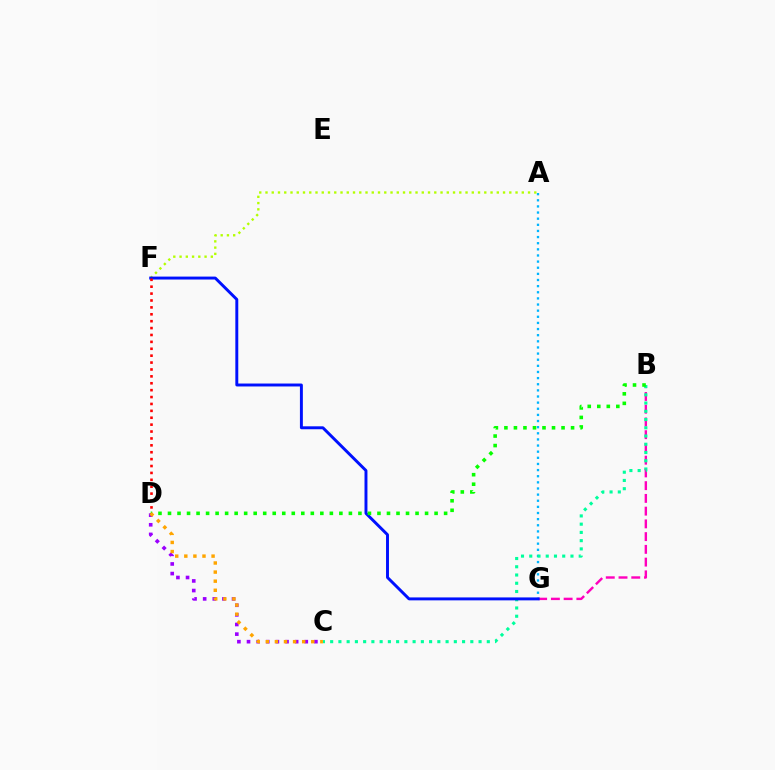{('A', 'G'): [{'color': '#00b5ff', 'line_style': 'dotted', 'thickness': 1.67}], ('B', 'G'): [{'color': '#ff00bd', 'line_style': 'dashed', 'thickness': 1.73}], ('C', 'D'): [{'color': '#9b00ff', 'line_style': 'dotted', 'thickness': 2.62}, {'color': '#ffa500', 'line_style': 'dotted', 'thickness': 2.47}], ('B', 'C'): [{'color': '#00ff9d', 'line_style': 'dotted', 'thickness': 2.24}], ('A', 'F'): [{'color': '#b3ff00', 'line_style': 'dotted', 'thickness': 1.7}], ('F', 'G'): [{'color': '#0010ff', 'line_style': 'solid', 'thickness': 2.11}], ('B', 'D'): [{'color': '#08ff00', 'line_style': 'dotted', 'thickness': 2.59}], ('D', 'F'): [{'color': '#ff0000', 'line_style': 'dotted', 'thickness': 1.87}]}